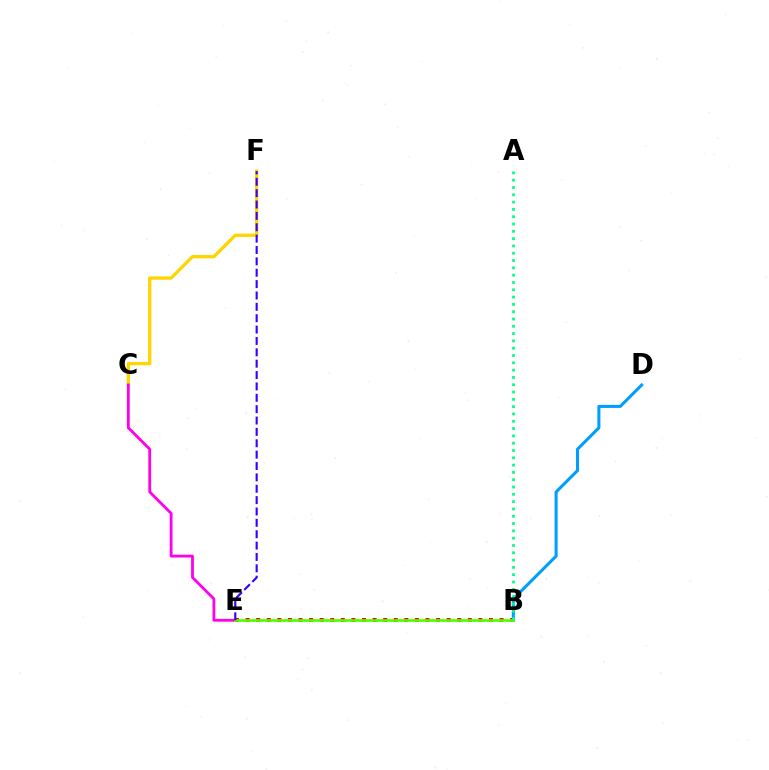{('C', 'F'): [{'color': '#ffd500', 'line_style': 'solid', 'thickness': 2.37}], ('B', 'E'): [{'color': '#ff0000', 'line_style': 'dotted', 'thickness': 2.88}, {'color': '#4fff00', 'line_style': 'solid', 'thickness': 1.94}], ('B', 'D'): [{'color': '#009eff', 'line_style': 'solid', 'thickness': 2.2}], ('C', 'E'): [{'color': '#ff00ed', 'line_style': 'solid', 'thickness': 2.02}], ('A', 'B'): [{'color': '#00ff86', 'line_style': 'dotted', 'thickness': 1.98}], ('E', 'F'): [{'color': '#3700ff', 'line_style': 'dashed', 'thickness': 1.54}]}